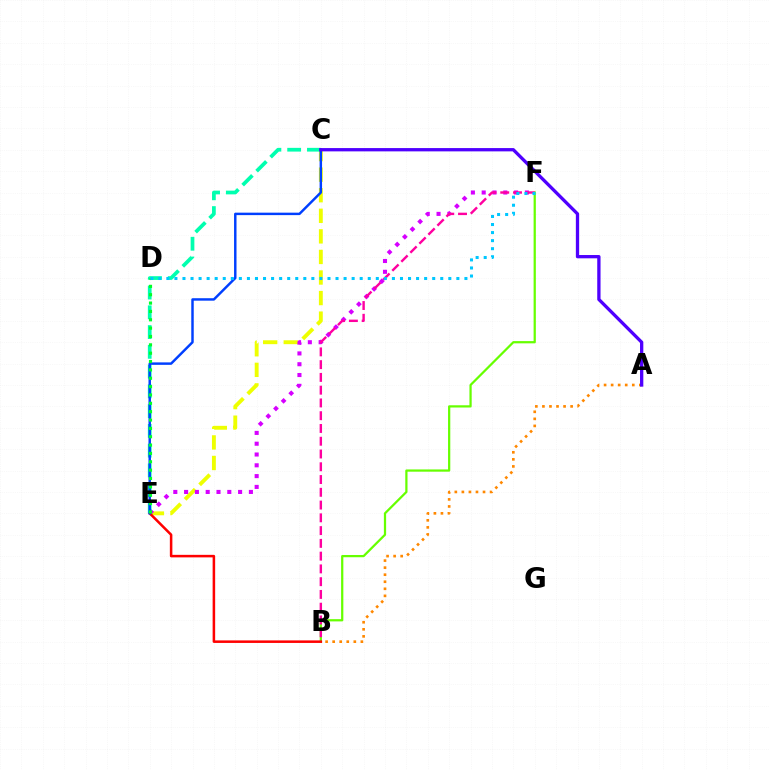{('C', 'E'): [{'color': '#eeff00', 'line_style': 'dashed', 'thickness': 2.79}, {'color': '#00ffaf', 'line_style': 'dashed', 'thickness': 2.68}, {'color': '#003fff', 'line_style': 'solid', 'thickness': 1.77}], ('E', 'F'): [{'color': '#d600ff', 'line_style': 'dotted', 'thickness': 2.93}], ('B', 'F'): [{'color': '#66ff00', 'line_style': 'solid', 'thickness': 1.61}, {'color': '#ff00a0', 'line_style': 'dashed', 'thickness': 1.73}], ('B', 'E'): [{'color': '#ff0000', 'line_style': 'solid', 'thickness': 1.82}], ('A', 'B'): [{'color': '#ff8800', 'line_style': 'dotted', 'thickness': 1.92}], ('A', 'C'): [{'color': '#4f00ff', 'line_style': 'solid', 'thickness': 2.37}], ('D', 'E'): [{'color': '#00ff27', 'line_style': 'dotted', 'thickness': 2.27}], ('D', 'F'): [{'color': '#00c7ff', 'line_style': 'dotted', 'thickness': 2.19}]}